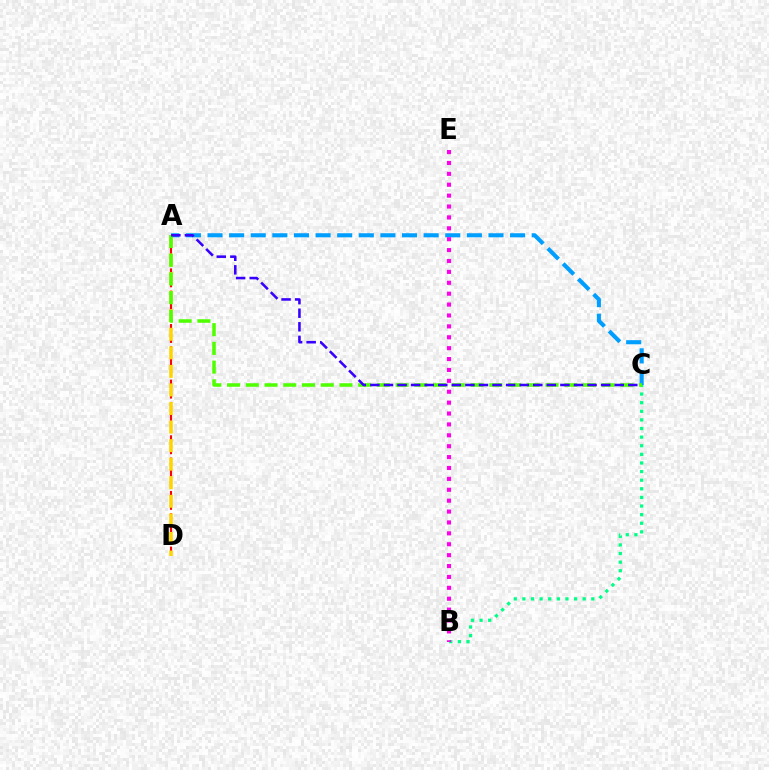{('A', 'D'): [{'color': '#ff0000', 'line_style': 'dashed', 'thickness': 1.51}, {'color': '#ffd500', 'line_style': 'dashed', 'thickness': 2.52}], ('B', 'C'): [{'color': '#00ff86', 'line_style': 'dotted', 'thickness': 2.34}], ('A', 'C'): [{'color': '#009eff', 'line_style': 'dashed', 'thickness': 2.94}, {'color': '#4fff00', 'line_style': 'dashed', 'thickness': 2.54}, {'color': '#3700ff', 'line_style': 'dashed', 'thickness': 1.84}], ('B', 'E'): [{'color': '#ff00ed', 'line_style': 'dotted', 'thickness': 2.96}]}